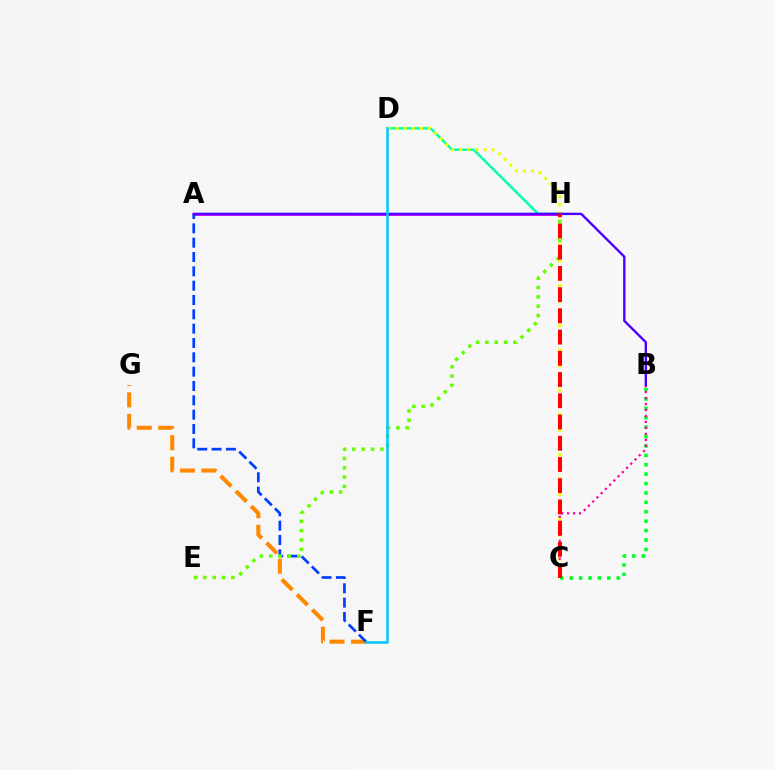{('F', 'G'): [{'color': '#ff8800', 'line_style': 'dashed', 'thickness': 2.92}], ('D', 'H'): [{'color': '#00ffaf', 'line_style': 'solid', 'thickness': 1.77}], ('B', 'C'): [{'color': '#00ff27', 'line_style': 'dotted', 'thickness': 2.56}, {'color': '#ff00a0', 'line_style': 'dotted', 'thickness': 1.62}], ('C', 'D'): [{'color': '#eeff00', 'line_style': 'dotted', 'thickness': 2.19}], ('A', 'H'): [{'color': '#d600ff', 'line_style': 'solid', 'thickness': 2.1}], ('A', 'F'): [{'color': '#003fff', 'line_style': 'dashed', 'thickness': 1.95}], ('E', 'H'): [{'color': '#66ff00', 'line_style': 'dotted', 'thickness': 2.54}], ('A', 'B'): [{'color': '#4f00ff', 'line_style': 'solid', 'thickness': 1.72}], ('D', 'F'): [{'color': '#00c7ff', 'line_style': 'solid', 'thickness': 1.8}], ('C', 'H'): [{'color': '#ff0000', 'line_style': 'dashed', 'thickness': 2.88}]}